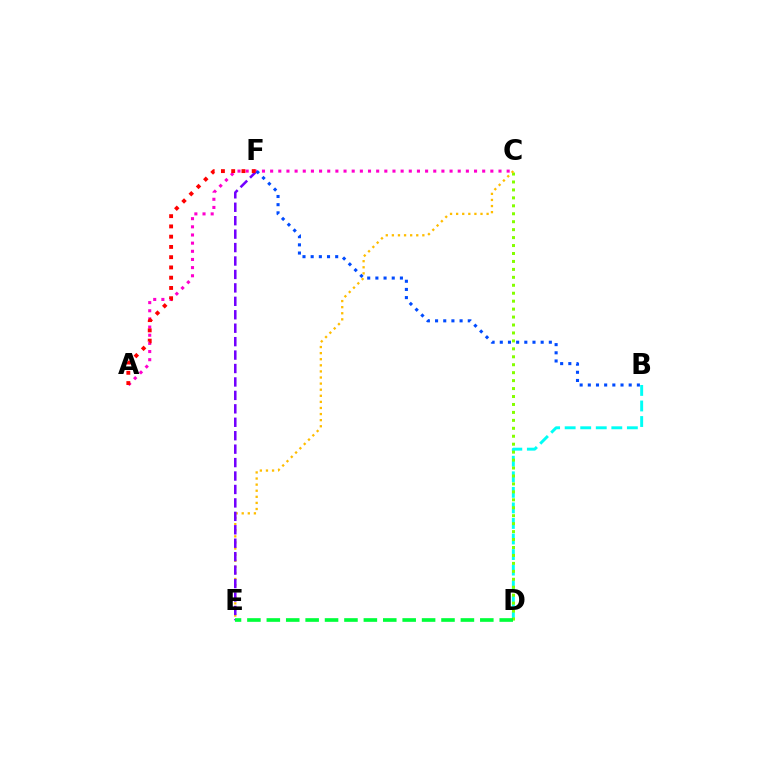{('B', 'D'): [{'color': '#00fff6', 'line_style': 'dashed', 'thickness': 2.11}], ('C', 'D'): [{'color': '#84ff00', 'line_style': 'dotted', 'thickness': 2.16}], ('C', 'E'): [{'color': '#ffbd00', 'line_style': 'dotted', 'thickness': 1.66}], ('E', 'F'): [{'color': '#7200ff', 'line_style': 'dashed', 'thickness': 1.83}], ('D', 'E'): [{'color': '#00ff39', 'line_style': 'dashed', 'thickness': 2.64}], ('A', 'C'): [{'color': '#ff00cf', 'line_style': 'dotted', 'thickness': 2.22}], ('A', 'F'): [{'color': '#ff0000', 'line_style': 'dotted', 'thickness': 2.79}], ('B', 'F'): [{'color': '#004bff', 'line_style': 'dotted', 'thickness': 2.22}]}